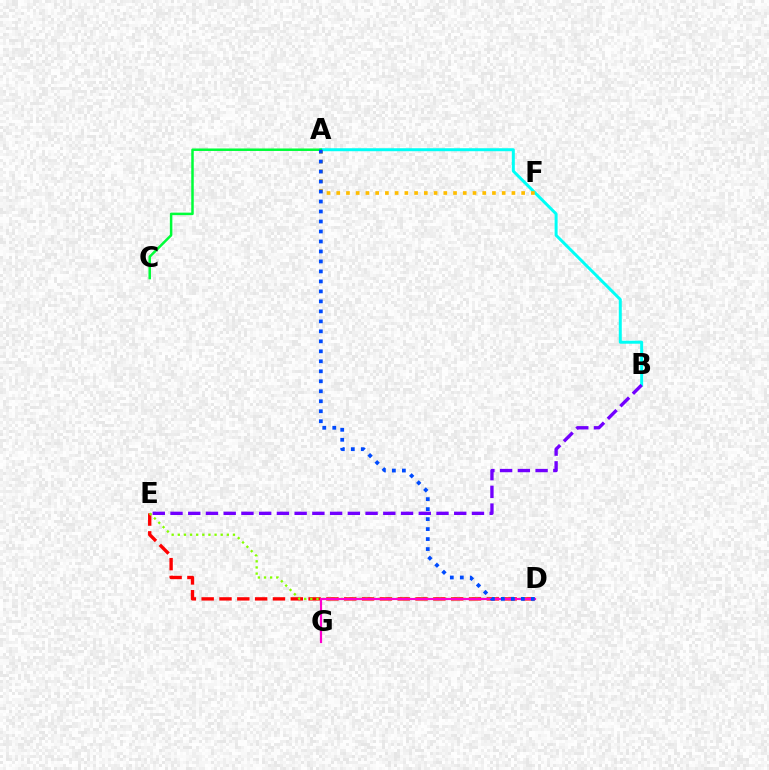{('D', 'E'): [{'color': '#ff0000', 'line_style': 'dashed', 'thickness': 2.42}, {'color': '#84ff00', 'line_style': 'dotted', 'thickness': 1.67}], ('A', 'B'): [{'color': '#00fff6', 'line_style': 'solid', 'thickness': 2.14}], ('A', 'F'): [{'color': '#ffbd00', 'line_style': 'dotted', 'thickness': 2.64}], ('B', 'E'): [{'color': '#7200ff', 'line_style': 'dashed', 'thickness': 2.41}], ('D', 'G'): [{'color': '#ff00cf', 'line_style': 'solid', 'thickness': 1.57}], ('A', 'C'): [{'color': '#00ff39', 'line_style': 'solid', 'thickness': 1.81}], ('A', 'D'): [{'color': '#004bff', 'line_style': 'dotted', 'thickness': 2.71}]}